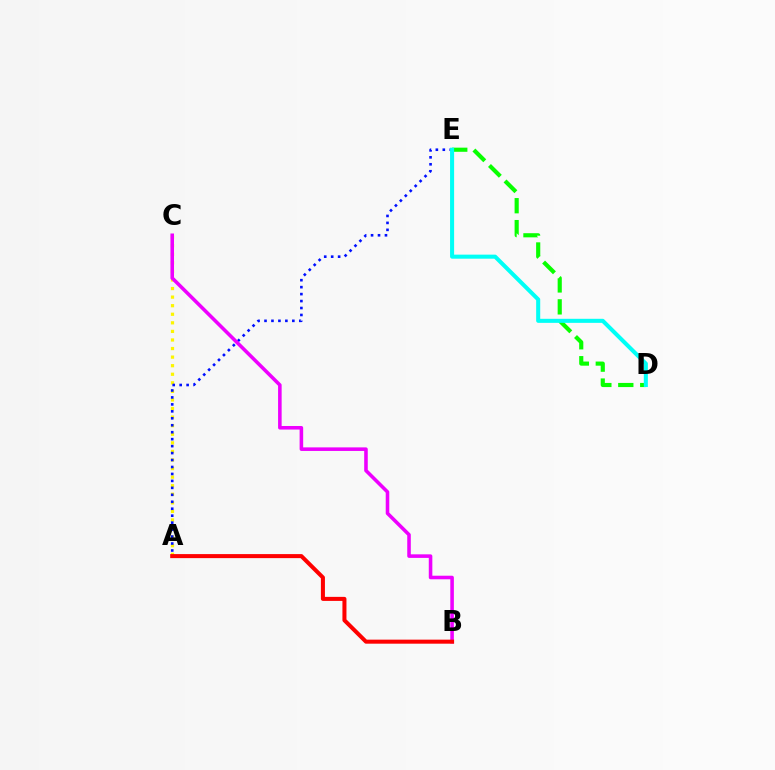{('A', 'C'): [{'color': '#fcf500', 'line_style': 'dotted', 'thickness': 2.33}], ('A', 'E'): [{'color': '#0010ff', 'line_style': 'dotted', 'thickness': 1.89}], ('D', 'E'): [{'color': '#08ff00', 'line_style': 'dashed', 'thickness': 2.98}, {'color': '#00fff6', 'line_style': 'solid', 'thickness': 2.92}], ('B', 'C'): [{'color': '#ee00ff', 'line_style': 'solid', 'thickness': 2.57}], ('A', 'B'): [{'color': '#ff0000', 'line_style': 'solid', 'thickness': 2.91}]}